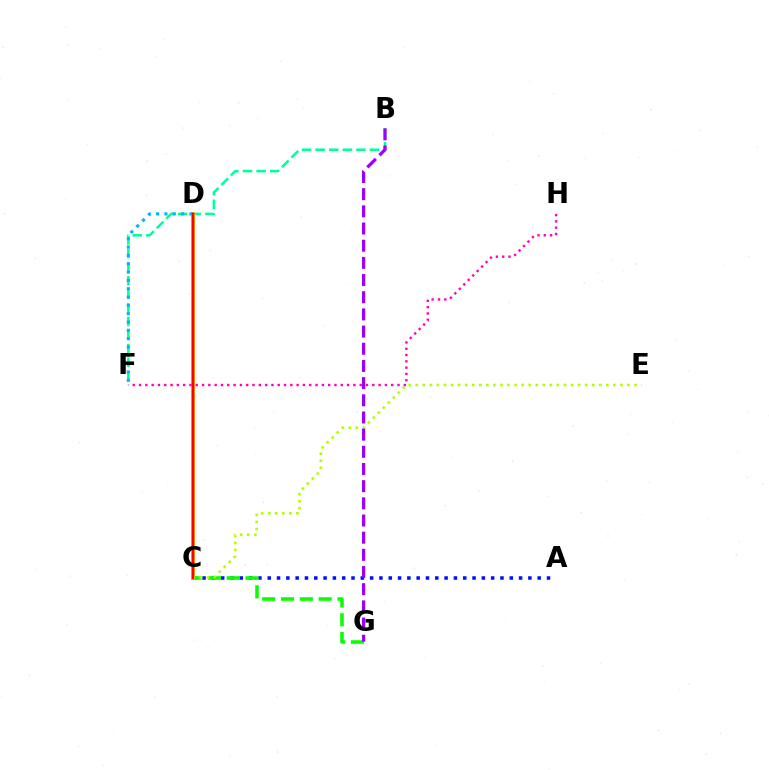{('A', 'C'): [{'color': '#0010ff', 'line_style': 'dotted', 'thickness': 2.53}], ('C', 'G'): [{'color': '#08ff00', 'line_style': 'dashed', 'thickness': 2.56}], ('B', 'F'): [{'color': '#00ff9d', 'line_style': 'dashed', 'thickness': 1.85}], ('C', 'D'): [{'color': '#ffa500', 'line_style': 'solid', 'thickness': 2.78}, {'color': '#ff0000', 'line_style': 'solid', 'thickness': 1.73}], ('C', 'E'): [{'color': '#b3ff00', 'line_style': 'dotted', 'thickness': 1.92}], ('F', 'H'): [{'color': '#ff00bd', 'line_style': 'dotted', 'thickness': 1.71}], ('D', 'F'): [{'color': '#00b5ff', 'line_style': 'dotted', 'thickness': 2.26}], ('B', 'G'): [{'color': '#9b00ff', 'line_style': 'dashed', 'thickness': 2.33}]}